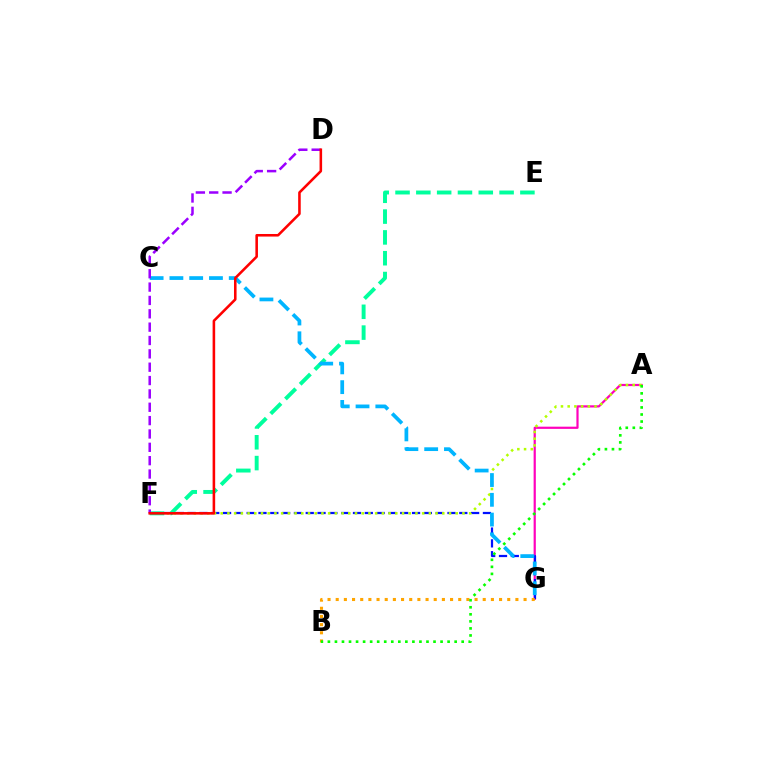{('A', 'G'): [{'color': '#ff00bd', 'line_style': 'solid', 'thickness': 1.59}], ('F', 'G'): [{'color': '#0010ff', 'line_style': 'dashed', 'thickness': 1.6}], ('A', 'F'): [{'color': '#b3ff00', 'line_style': 'dotted', 'thickness': 1.82}], ('E', 'F'): [{'color': '#00ff9d', 'line_style': 'dashed', 'thickness': 2.83}], ('C', 'G'): [{'color': '#00b5ff', 'line_style': 'dashed', 'thickness': 2.69}], ('B', 'G'): [{'color': '#ffa500', 'line_style': 'dotted', 'thickness': 2.22}], ('A', 'B'): [{'color': '#08ff00', 'line_style': 'dotted', 'thickness': 1.91}], ('D', 'F'): [{'color': '#9b00ff', 'line_style': 'dashed', 'thickness': 1.81}, {'color': '#ff0000', 'line_style': 'solid', 'thickness': 1.85}]}